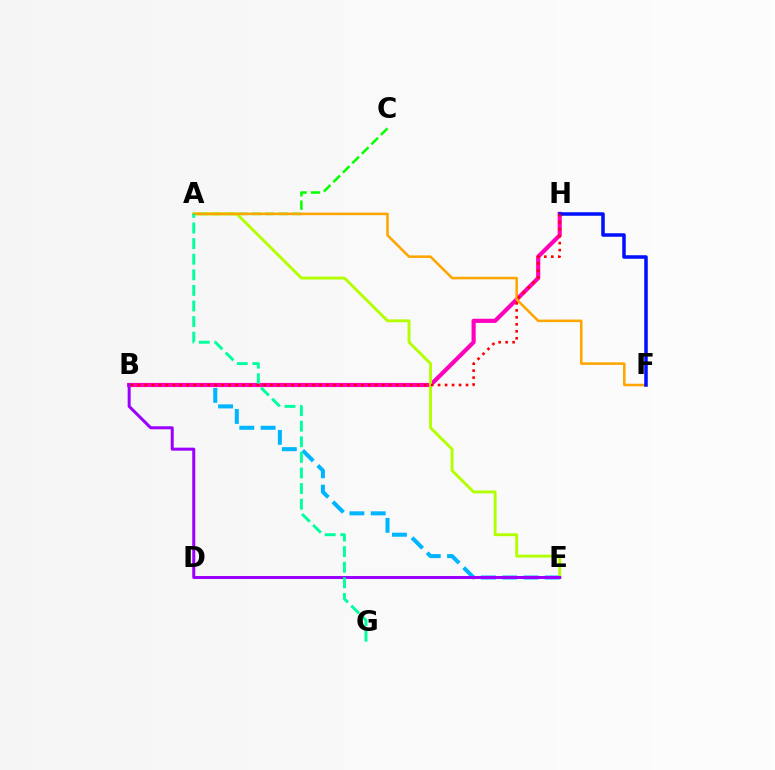{('B', 'E'): [{'color': '#00b5ff', 'line_style': 'dashed', 'thickness': 2.9}, {'color': '#9b00ff', 'line_style': 'solid', 'thickness': 2.16}], ('A', 'C'): [{'color': '#08ff00', 'line_style': 'dashed', 'thickness': 1.82}], ('B', 'H'): [{'color': '#ff00bd', 'line_style': 'solid', 'thickness': 2.99}, {'color': '#ff0000', 'line_style': 'dotted', 'thickness': 1.9}], ('A', 'E'): [{'color': '#b3ff00', 'line_style': 'solid', 'thickness': 2.08}], ('A', 'F'): [{'color': '#ffa500', 'line_style': 'solid', 'thickness': 1.84}], ('F', 'H'): [{'color': '#0010ff', 'line_style': 'solid', 'thickness': 2.53}], ('A', 'G'): [{'color': '#00ff9d', 'line_style': 'dashed', 'thickness': 2.12}]}